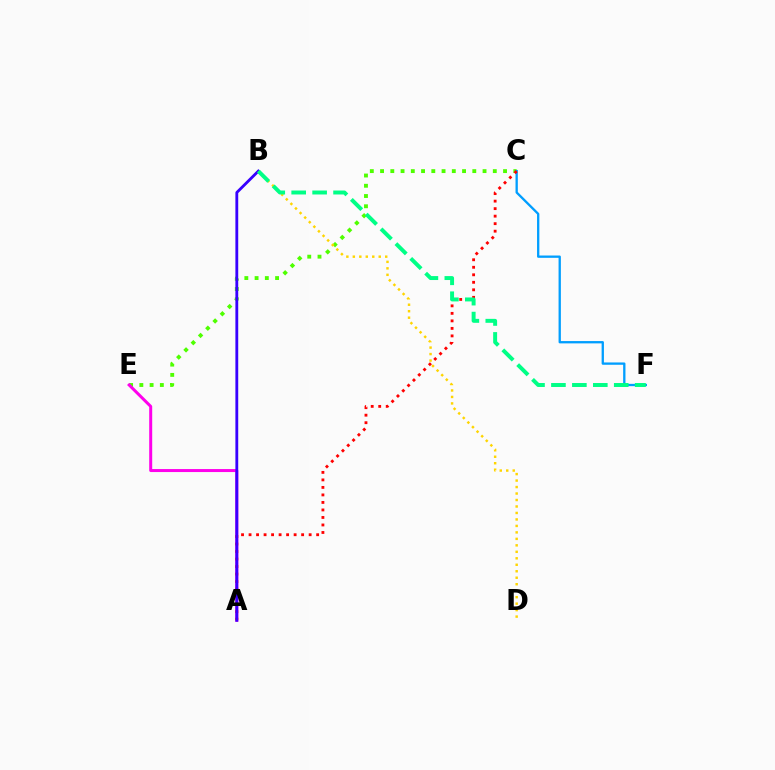{('C', 'E'): [{'color': '#4fff00', 'line_style': 'dotted', 'thickness': 2.78}], ('A', 'E'): [{'color': '#ff00ed', 'line_style': 'solid', 'thickness': 2.16}], ('C', 'F'): [{'color': '#009eff', 'line_style': 'solid', 'thickness': 1.66}], ('A', 'C'): [{'color': '#ff0000', 'line_style': 'dotted', 'thickness': 2.04}], ('B', 'D'): [{'color': '#ffd500', 'line_style': 'dotted', 'thickness': 1.76}], ('A', 'B'): [{'color': '#3700ff', 'line_style': 'solid', 'thickness': 2.04}], ('B', 'F'): [{'color': '#00ff86', 'line_style': 'dashed', 'thickness': 2.84}]}